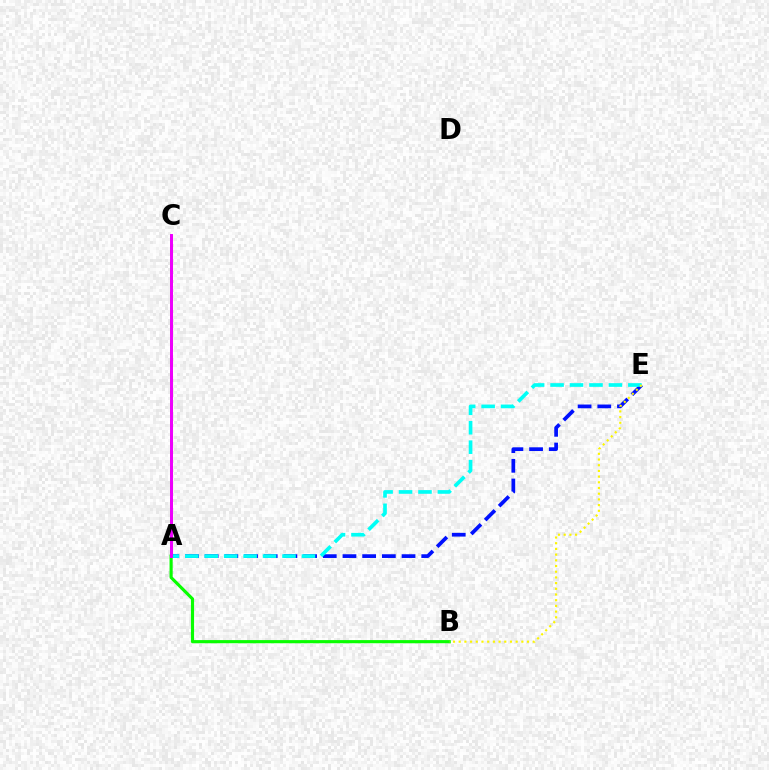{('A', 'B'): [{'color': '#08ff00', 'line_style': 'solid', 'thickness': 2.26}], ('A', 'E'): [{'color': '#0010ff', 'line_style': 'dashed', 'thickness': 2.67}, {'color': '#00fff6', 'line_style': 'dashed', 'thickness': 2.64}], ('A', 'C'): [{'color': '#ff0000', 'line_style': 'dashed', 'thickness': 2.15}, {'color': '#ee00ff', 'line_style': 'solid', 'thickness': 2.13}], ('B', 'E'): [{'color': '#fcf500', 'line_style': 'dotted', 'thickness': 1.55}]}